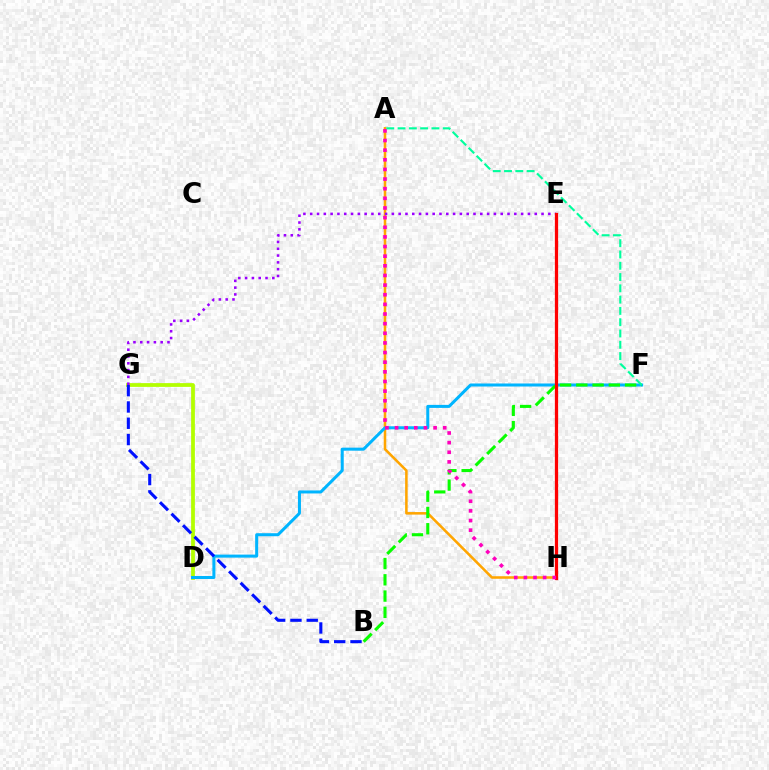{('A', 'H'): [{'color': '#ffa500', 'line_style': 'solid', 'thickness': 1.83}, {'color': '#ff00bd', 'line_style': 'dotted', 'thickness': 2.62}], ('D', 'G'): [{'color': '#b3ff00', 'line_style': 'solid', 'thickness': 2.71}], ('D', 'F'): [{'color': '#00b5ff', 'line_style': 'solid', 'thickness': 2.18}], ('B', 'F'): [{'color': '#08ff00', 'line_style': 'dashed', 'thickness': 2.21}], ('A', 'F'): [{'color': '#00ff9d', 'line_style': 'dashed', 'thickness': 1.53}], ('E', 'G'): [{'color': '#9b00ff', 'line_style': 'dotted', 'thickness': 1.85}], ('E', 'H'): [{'color': '#ff0000', 'line_style': 'solid', 'thickness': 2.35}], ('B', 'G'): [{'color': '#0010ff', 'line_style': 'dashed', 'thickness': 2.21}]}